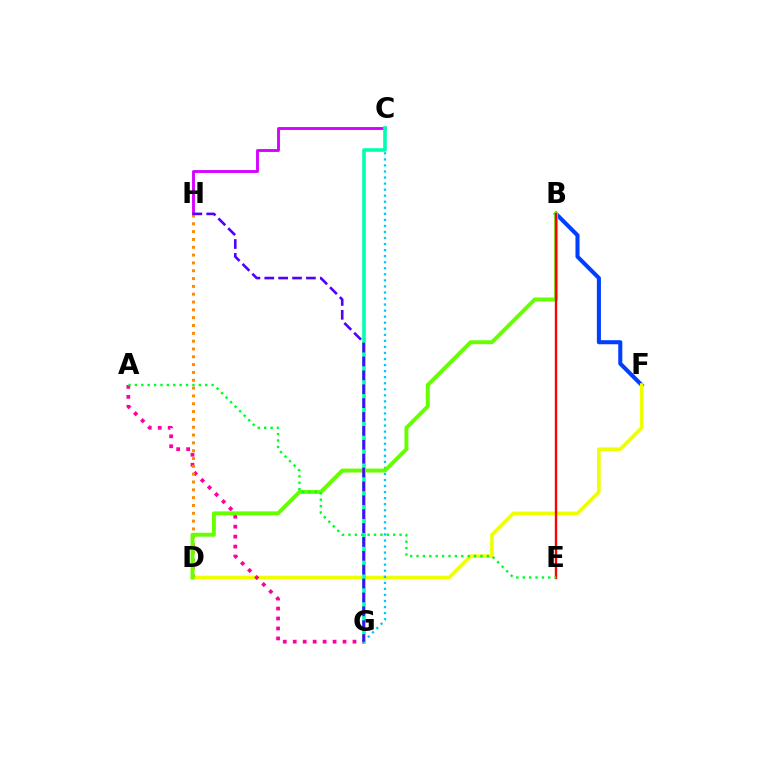{('B', 'F'): [{'color': '#003fff', 'line_style': 'solid', 'thickness': 2.92}], ('C', 'H'): [{'color': '#d600ff', 'line_style': 'solid', 'thickness': 2.07}], ('D', 'F'): [{'color': '#eeff00', 'line_style': 'solid', 'thickness': 2.56}], ('C', 'G'): [{'color': '#00c7ff', 'line_style': 'dotted', 'thickness': 1.64}, {'color': '#00ffaf', 'line_style': 'solid', 'thickness': 2.59}], ('A', 'G'): [{'color': '#ff00a0', 'line_style': 'dotted', 'thickness': 2.71}], ('D', 'H'): [{'color': '#ff8800', 'line_style': 'dotted', 'thickness': 2.13}], ('B', 'D'): [{'color': '#66ff00', 'line_style': 'solid', 'thickness': 2.82}], ('B', 'E'): [{'color': '#ff0000', 'line_style': 'solid', 'thickness': 1.71}], ('A', 'E'): [{'color': '#00ff27', 'line_style': 'dotted', 'thickness': 1.74}], ('G', 'H'): [{'color': '#4f00ff', 'line_style': 'dashed', 'thickness': 1.89}]}